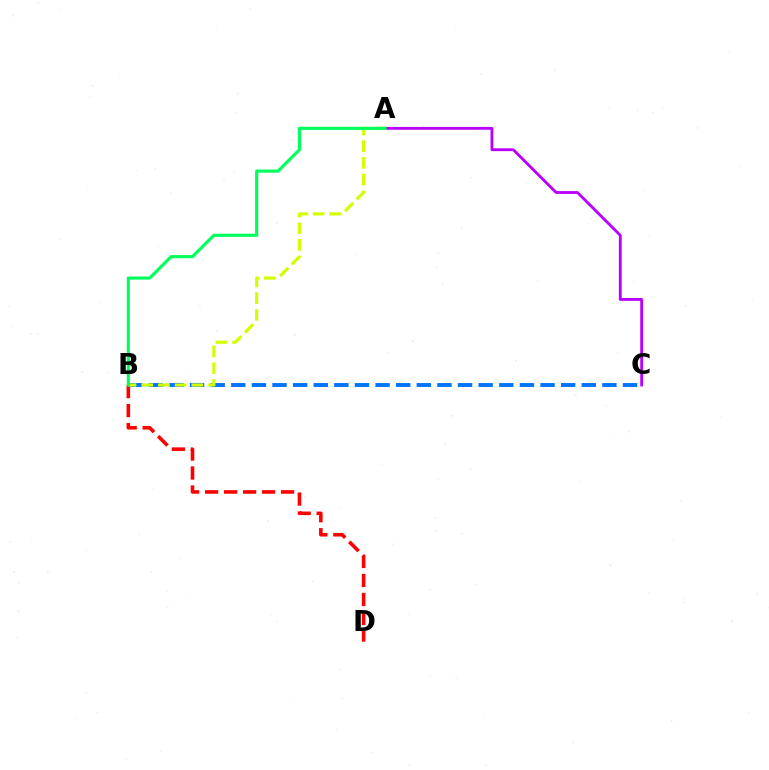{('B', 'C'): [{'color': '#0074ff', 'line_style': 'dashed', 'thickness': 2.8}], ('B', 'D'): [{'color': '#ff0000', 'line_style': 'dashed', 'thickness': 2.58}], ('A', 'C'): [{'color': '#b900ff', 'line_style': 'solid', 'thickness': 2.04}], ('A', 'B'): [{'color': '#d1ff00', 'line_style': 'dashed', 'thickness': 2.27}, {'color': '#00ff5c', 'line_style': 'solid', 'thickness': 2.26}]}